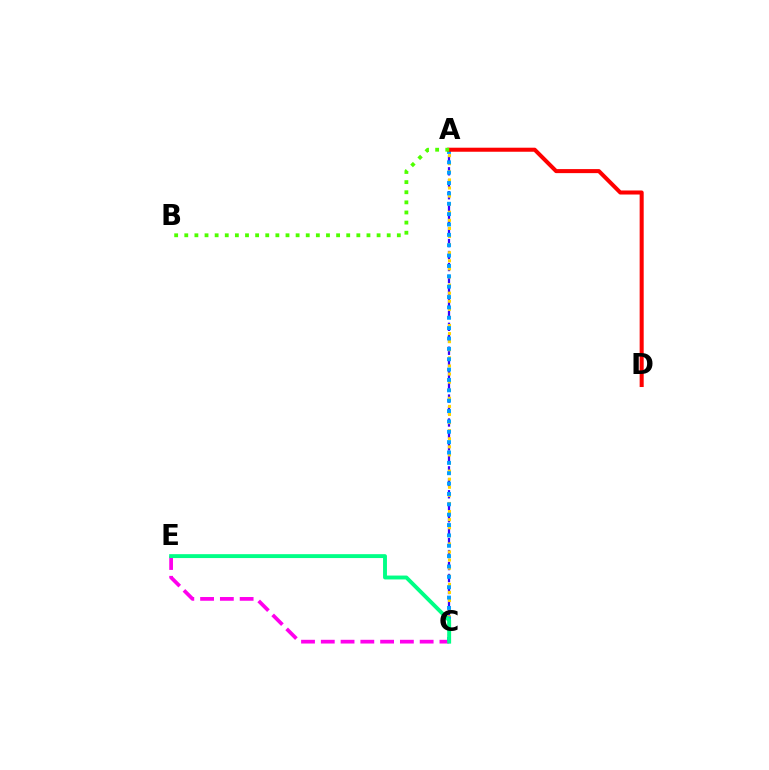{('A', 'C'): [{'color': '#3700ff', 'line_style': 'dashed', 'thickness': 1.63}, {'color': '#ffd500', 'line_style': 'dotted', 'thickness': 2.2}, {'color': '#009eff', 'line_style': 'dotted', 'thickness': 2.82}], ('C', 'E'): [{'color': '#ff00ed', 'line_style': 'dashed', 'thickness': 2.69}, {'color': '#00ff86', 'line_style': 'solid', 'thickness': 2.8}], ('A', 'D'): [{'color': '#ff0000', 'line_style': 'solid', 'thickness': 2.91}], ('A', 'B'): [{'color': '#4fff00', 'line_style': 'dotted', 'thickness': 2.75}]}